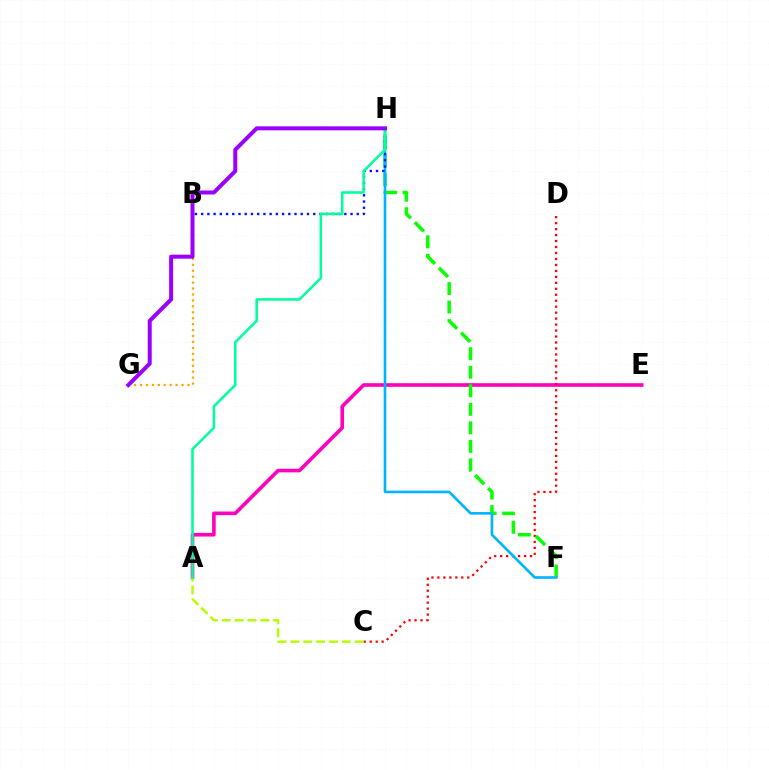{('A', 'E'): [{'color': '#ff00bd', 'line_style': 'solid', 'thickness': 2.61}], ('B', 'G'): [{'color': '#ffa500', 'line_style': 'dotted', 'thickness': 1.61}], ('C', 'D'): [{'color': '#ff0000', 'line_style': 'dotted', 'thickness': 1.62}], ('F', 'H'): [{'color': '#08ff00', 'line_style': 'dashed', 'thickness': 2.52}, {'color': '#00b5ff', 'line_style': 'solid', 'thickness': 1.89}], ('A', 'C'): [{'color': '#b3ff00', 'line_style': 'dashed', 'thickness': 1.75}], ('B', 'H'): [{'color': '#0010ff', 'line_style': 'dotted', 'thickness': 1.69}], ('A', 'H'): [{'color': '#00ff9d', 'line_style': 'solid', 'thickness': 1.83}], ('G', 'H'): [{'color': '#9b00ff', 'line_style': 'solid', 'thickness': 2.87}]}